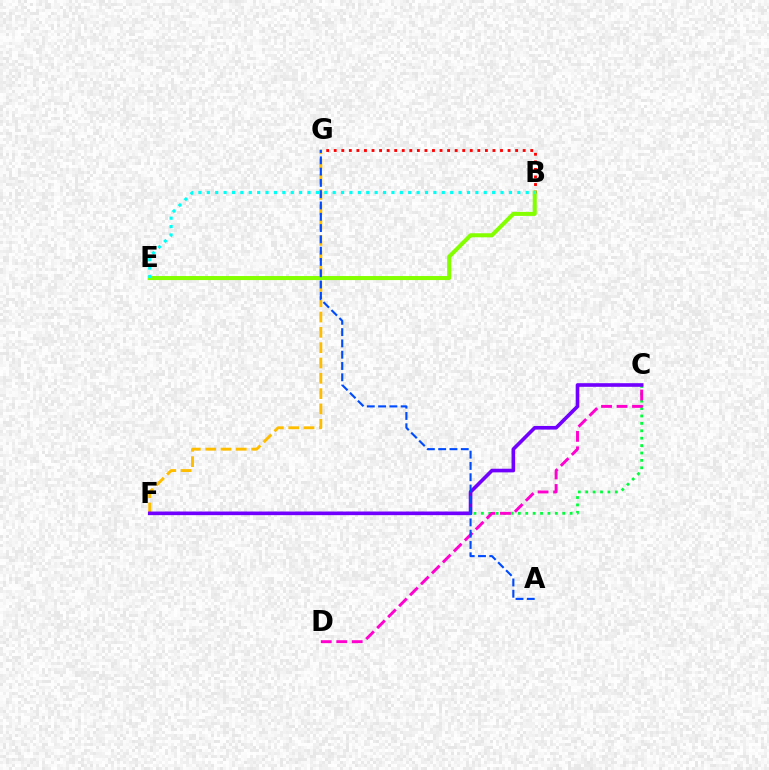{('F', 'G'): [{'color': '#ffbd00', 'line_style': 'dashed', 'thickness': 2.08}], ('B', 'G'): [{'color': '#ff0000', 'line_style': 'dotted', 'thickness': 2.05}], ('C', 'F'): [{'color': '#00ff39', 'line_style': 'dotted', 'thickness': 2.01}, {'color': '#7200ff', 'line_style': 'solid', 'thickness': 2.62}], ('B', 'E'): [{'color': '#84ff00', 'line_style': 'solid', 'thickness': 2.91}, {'color': '#00fff6', 'line_style': 'dotted', 'thickness': 2.28}], ('C', 'D'): [{'color': '#ff00cf', 'line_style': 'dashed', 'thickness': 2.1}], ('A', 'G'): [{'color': '#004bff', 'line_style': 'dashed', 'thickness': 1.53}]}